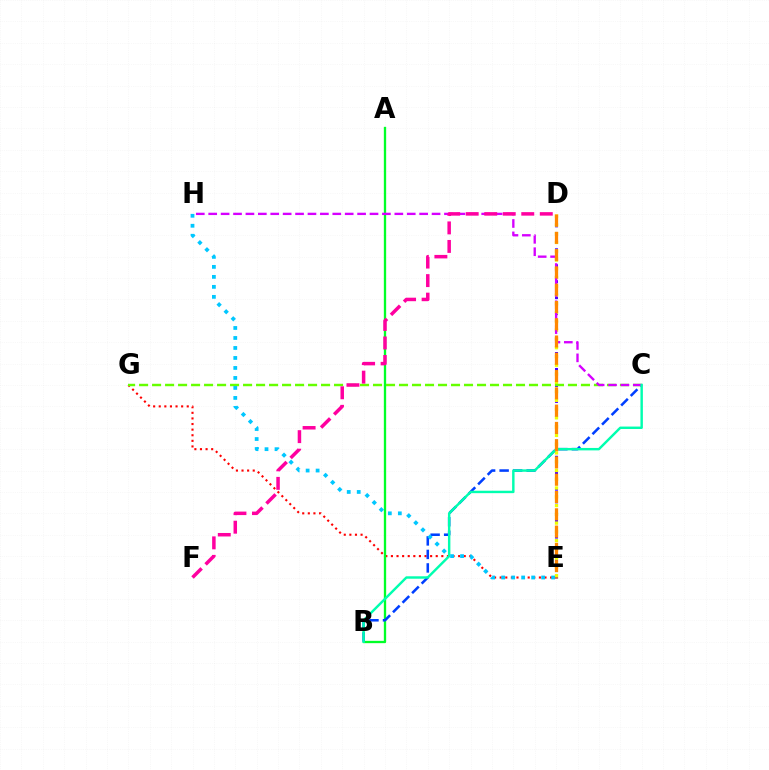{('E', 'G'): [{'color': '#ff0000', 'line_style': 'dotted', 'thickness': 1.52}], ('D', 'E'): [{'color': '#4f00ff', 'line_style': 'dotted', 'thickness': 2.17}, {'color': '#eeff00', 'line_style': 'dotted', 'thickness': 2.38}, {'color': '#ff8800', 'line_style': 'dashed', 'thickness': 2.35}], ('A', 'B'): [{'color': '#00ff27', 'line_style': 'solid', 'thickness': 1.67}], ('B', 'C'): [{'color': '#003fff', 'line_style': 'dashed', 'thickness': 1.84}, {'color': '#00ffaf', 'line_style': 'solid', 'thickness': 1.75}], ('C', 'G'): [{'color': '#66ff00', 'line_style': 'dashed', 'thickness': 1.77}], ('C', 'H'): [{'color': '#d600ff', 'line_style': 'dashed', 'thickness': 1.69}], ('D', 'F'): [{'color': '#ff00a0', 'line_style': 'dashed', 'thickness': 2.52}], ('E', 'H'): [{'color': '#00c7ff', 'line_style': 'dotted', 'thickness': 2.72}]}